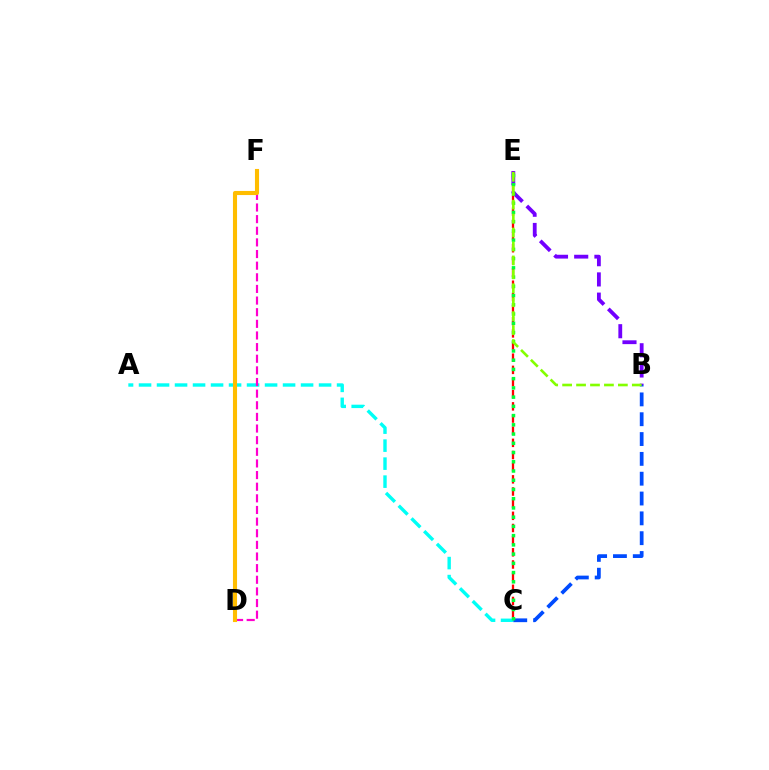{('A', 'C'): [{'color': '#00fff6', 'line_style': 'dashed', 'thickness': 2.45}], ('C', 'E'): [{'color': '#ff0000', 'line_style': 'dashed', 'thickness': 1.65}, {'color': '#00ff39', 'line_style': 'dotted', 'thickness': 2.51}], ('B', 'E'): [{'color': '#7200ff', 'line_style': 'dashed', 'thickness': 2.75}, {'color': '#84ff00', 'line_style': 'dashed', 'thickness': 1.89}], ('D', 'F'): [{'color': '#ff00cf', 'line_style': 'dashed', 'thickness': 1.58}, {'color': '#ffbd00', 'line_style': 'solid', 'thickness': 2.95}], ('B', 'C'): [{'color': '#004bff', 'line_style': 'dashed', 'thickness': 2.69}]}